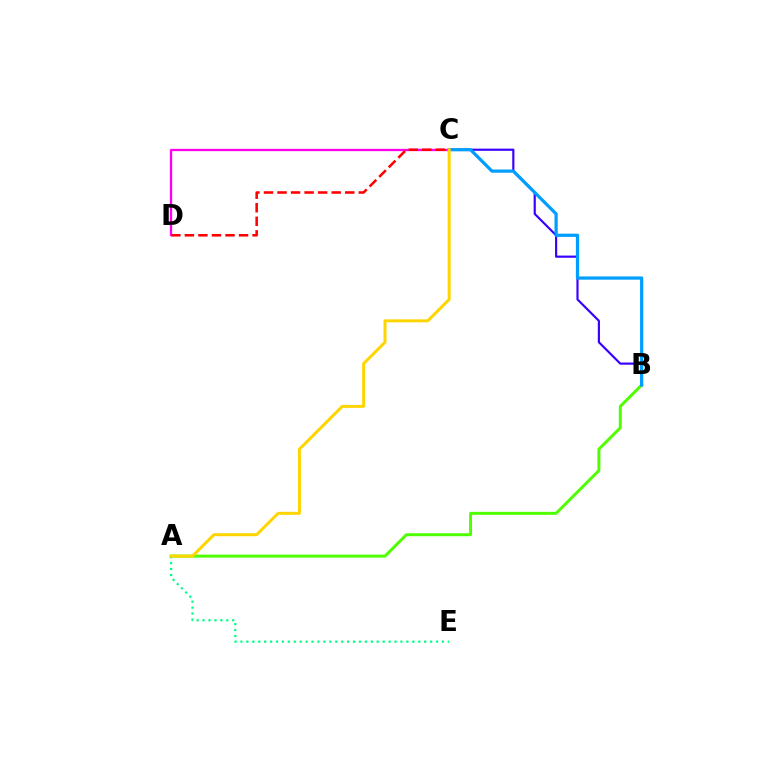{('B', 'C'): [{'color': '#3700ff', 'line_style': 'solid', 'thickness': 1.56}, {'color': '#009eff', 'line_style': 'solid', 'thickness': 2.32}], ('A', 'B'): [{'color': '#4fff00', 'line_style': 'solid', 'thickness': 2.14}], ('C', 'D'): [{'color': '#ff00ed', 'line_style': 'solid', 'thickness': 1.66}, {'color': '#ff0000', 'line_style': 'dashed', 'thickness': 1.84}], ('A', 'E'): [{'color': '#00ff86', 'line_style': 'dotted', 'thickness': 1.61}], ('A', 'C'): [{'color': '#ffd500', 'line_style': 'solid', 'thickness': 2.14}]}